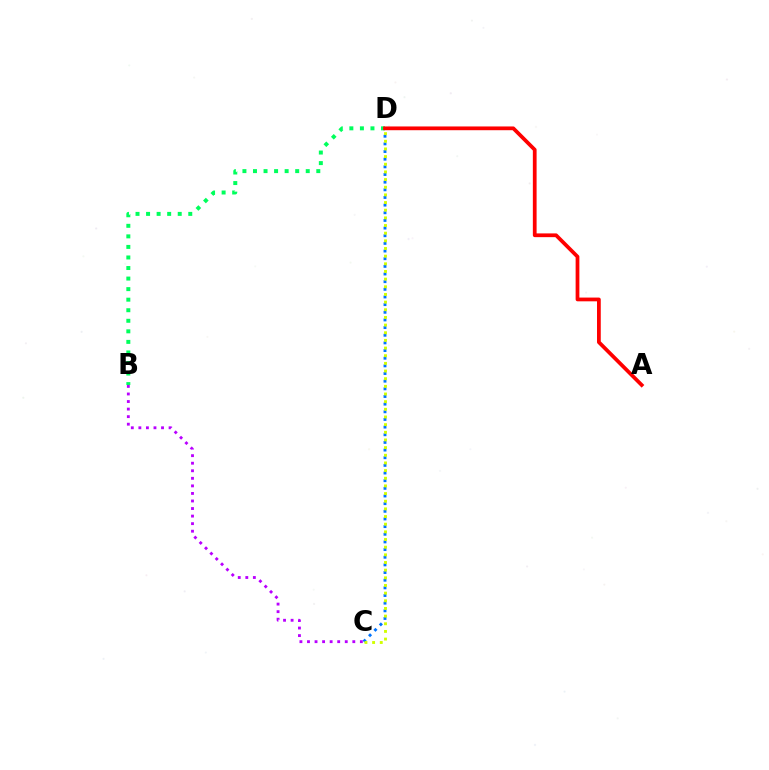{('C', 'D'): [{'color': '#0074ff', 'line_style': 'dotted', 'thickness': 2.08}, {'color': '#d1ff00', 'line_style': 'dotted', 'thickness': 2.08}], ('B', 'C'): [{'color': '#b900ff', 'line_style': 'dotted', 'thickness': 2.05}], ('B', 'D'): [{'color': '#00ff5c', 'line_style': 'dotted', 'thickness': 2.87}], ('A', 'D'): [{'color': '#ff0000', 'line_style': 'solid', 'thickness': 2.7}]}